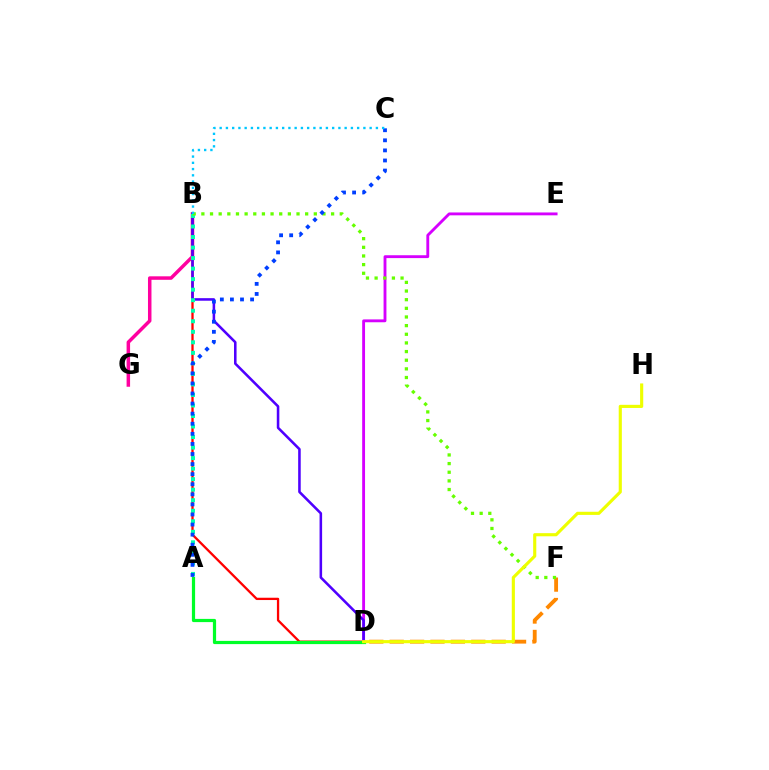{('D', 'E'): [{'color': '#d600ff', 'line_style': 'solid', 'thickness': 2.06}], ('B', 'G'): [{'color': '#ff00a0', 'line_style': 'solid', 'thickness': 2.51}], ('B', 'D'): [{'color': '#ff0000', 'line_style': 'solid', 'thickness': 1.65}, {'color': '#4f00ff', 'line_style': 'solid', 'thickness': 1.84}], ('D', 'F'): [{'color': '#ff8800', 'line_style': 'dashed', 'thickness': 2.77}], ('A', 'B'): [{'color': '#00ffaf', 'line_style': 'dotted', 'thickness': 2.86}], ('A', 'D'): [{'color': '#00ff27', 'line_style': 'solid', 'thickness': 2.31}], ('B', 'F'): [{'color': '#66ff00', 'line_style': 'dotted', 'thickness': 2.35}], ('A', 'C'): [{'color': '#003fff', 'line_style': 'dotted', 'thickness': 2.74}], ('B', 'C'): [{'color': '#00c7ff', 'line_style': 'dotted', 'thickness': 1.7}], ('D', 'H'): [{'color': '#eeff00', 'line_style': 'solid', 'thickness': 2.26}]}